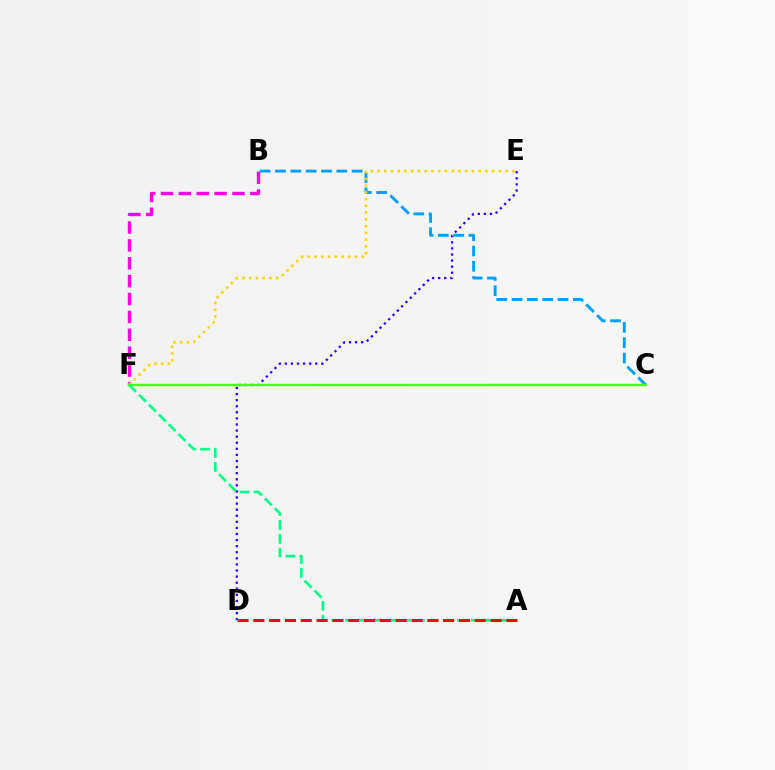{('B', 'C'): [{'color': '#009eff', 'line_style': 'dashed', 'thickness': 2.08}], ('D', 'E'): [{'color': '#3700ff', 'line_style': 'dotted', 'thickness': 1.65}], ('B', 'F'): [{'color': '#ff00ed', 'line_style': 'dashed', 'thickness': 2.43}], ('E', 'F'): [{'color': '#ffd500', 'line_style': 'dotted', 'thickness': 1.83}], ('C', 'F'): [{'color': '#4fff00', 'line_style': 'solid', 'thickness': 1.74}], ('A', 'F'): [{'color': '#00ff86', 'line_style': 'dashed', 'thickness': 1.89}], ('A', 'D'): [{'color': '#ff0000', 'line_style': 'dashed', 'thickness': 2.15}]}